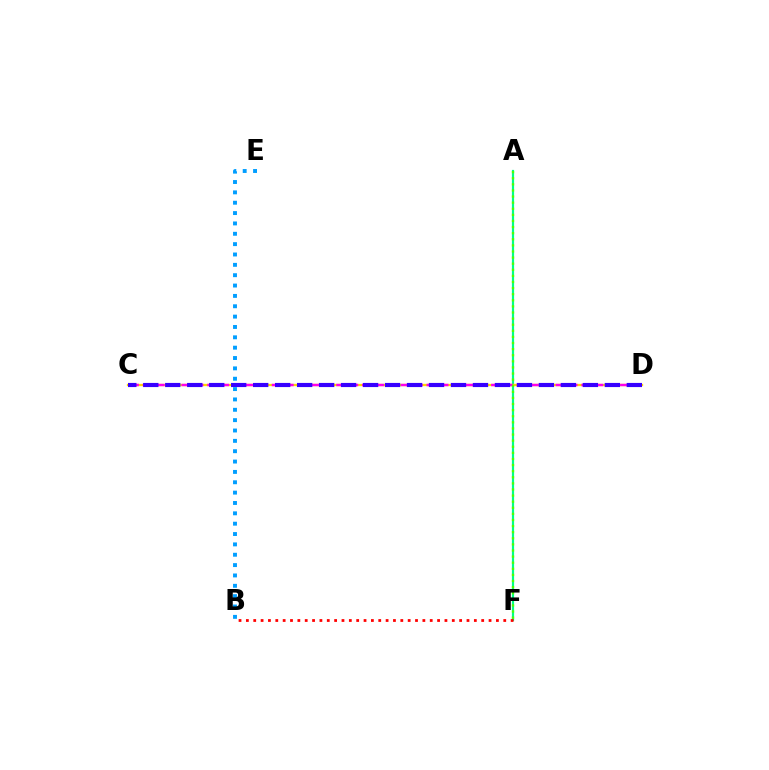{('A', 'F'): [{'color': '#00ff86', 'line_style': 'solid', 'thickness': 1.58}, {'color': '#4fff00', 'line_style': 'dotted', 'thickness': 1.66}], ('C', 'D'): [{'color': '#ffd500', 'line_style': 'solid', 'thickness': 1.66}, {'color': '#ff00ed', 'line_style': 'dashed', 'thickness': 1.75}, {'color': '#3700ff', 'line_style': 'dashed', 'thickness': 2.99}], ('B', 'F'): [{'color': '#ff0000', 'line_style': 'dotted', 'thickness': 2.0}], ('B', 'E'): [{'color': '#009eff', 'line_style': 'dotted', 'thickness': 2.81}]}